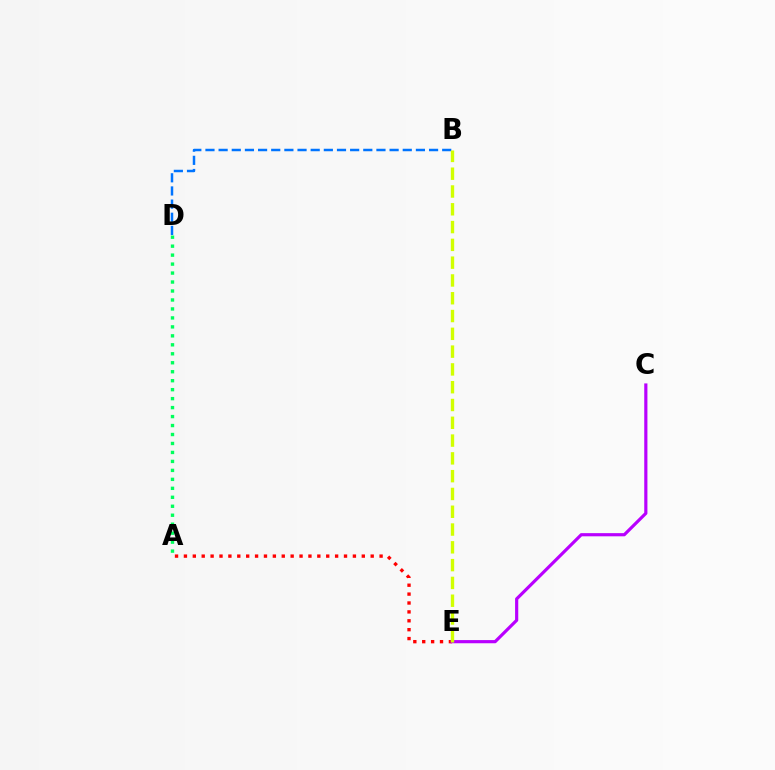{('A', 'E'): [{'color': '#ff0000', 'line_style': 'dotted', 'thickness': 2.42}], ('A', 'D'): [{'color': '#00ff5c', 'line_style': 'dotted', 'thickness': 2.44}], ('C', 'E'): [{'color': '#b900ff', 'line_style': 'solid', 'thickness': 2.28}], ('B', 'D'): [{'color': '#0074ff', 'line_style': 'dashed', 'thickness': 1.79}], ('B', 'E'): [{'color': '#d1ff00', 'line_style': 'dashed', 'thickness': 2.42}]}